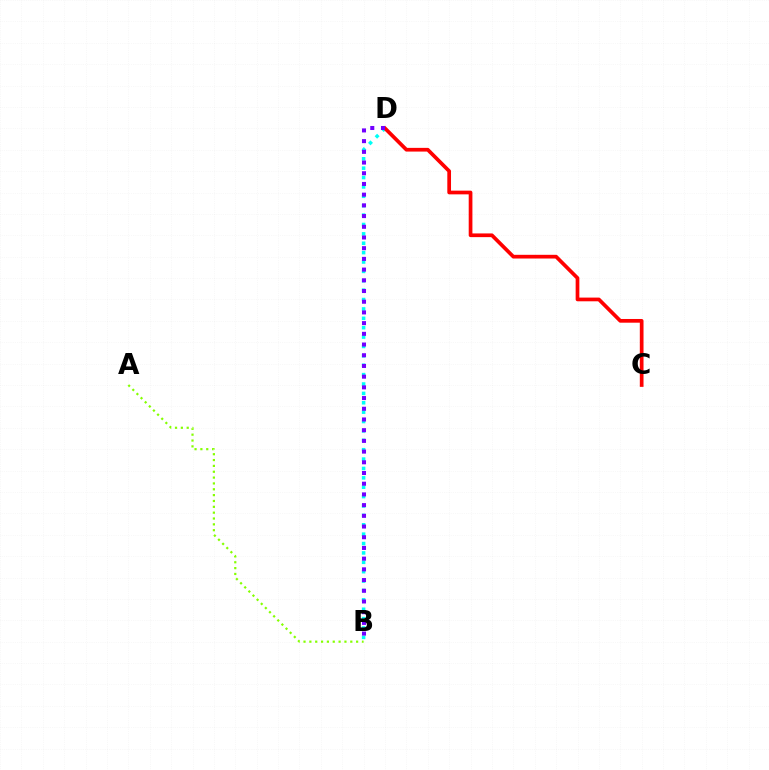{('B', 'D'): [{'color': '#00fff6', 'line_style': 'dotted', 'thickness': 2.55}, {'color': '#7200ff', 'line_style': 'dotted', 'thickness': 2.91}], ('A', 'B'): [{'color': '#84ff00', 'line_style': 'dotted', 'thickness': 1.59}], ('C', 'D'): [{'color': '#ff0000', 'line_style': 'solid', 'thickness': 2.67}]}